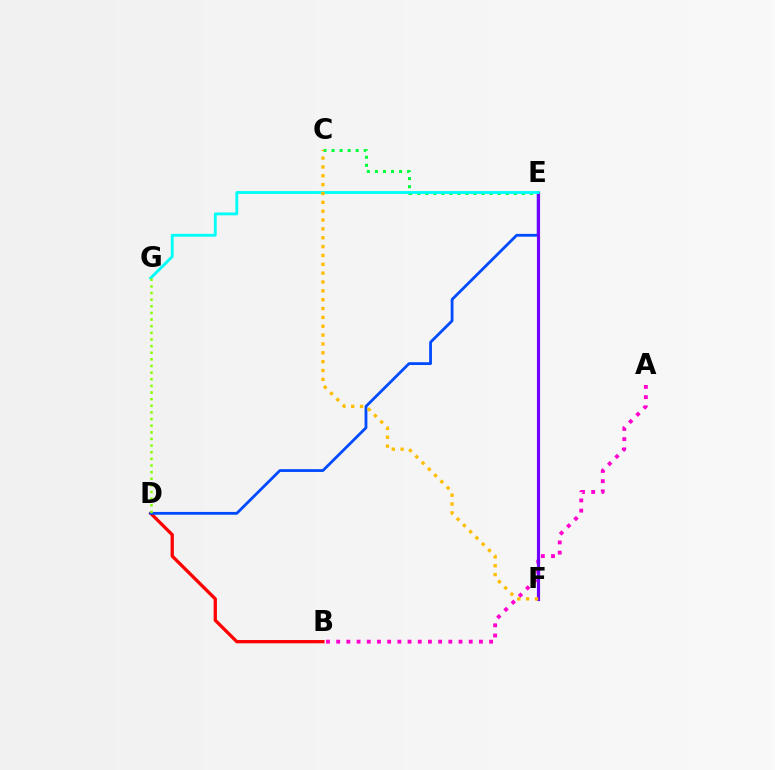{('B', 'D'): [{'color': '#ff0000', 'line_style': 'solid', 'thickness': 2.37}], ('A', 'B'): [{'color': '#ff00cf', 'line_style': 'dotted', 'thickness': 2.77}], ('C', 'E'): [{'color': '#00ff39', 'line_style': 'dotted', 'thickness': 2.19}], ('D', 'E'): [{'color': '#004bff', 'line_style': 'solid', 'thickness': 2.02}], ('E', 'F'): [{'color': '#7200ff', 'line_style': 'solid', 'thickness': 2.27}], ('E', 'G'): [{'color': '#00fff6', 'line_style': 'solid', 'thickness': 2.06}], ('D', 'G'): [{'color': '#84ff00', 'line_style': 'dotted', 'thickness': 1.8}], ('C', 'F'): [{'color': '#ffbd00', 'line_style': 'dotted', 'thickness': 2.4}]}